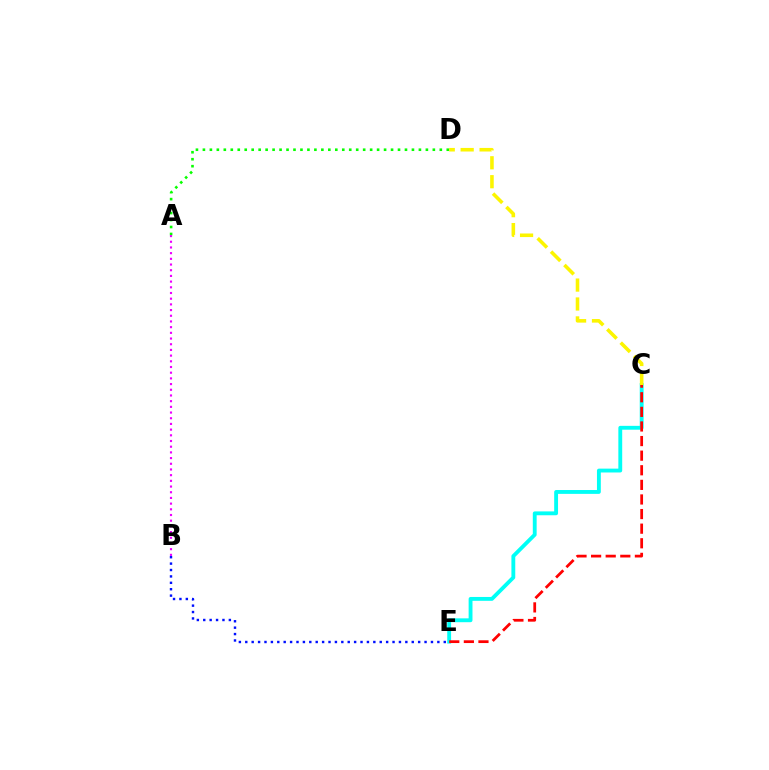{('C', 'E'): [{'color': '#00fff6', 'line_style': 'solid', 'thickness': 2.77}, {'color': '#ff0000', 'line_style': 'dashed', 'thickness': 1.98}], ('C', 'D'): [{'color': '#fcf500', 'line_style': 'dashed', 'thickness': 2.57}], ('A', 'D'): [{'color': '#08ff00', 'line_style': 'dotted', 'thickness': 1.89}], ('A', 'B'): [{'color': '#ee00ff', 'line_style': 'dotted', 'thickness': 1.55}], ('B', 'E'): [{'color': '#0010ff', 'line_style': 'dotted', 'thickness': 1.74}]}